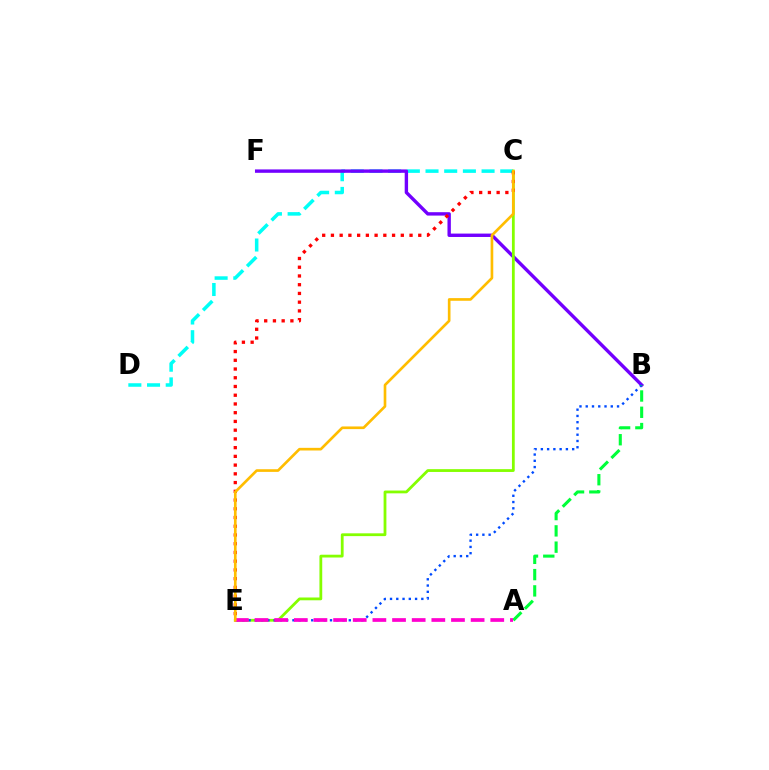{('C', 'D'): [{'color': '#00fff6', 'line_style': 'dashed', 'thickness': 2.54}], ('B', 'F'): [{'color': '#7200ff', 'line_style': 'solid', 'thickness': 2.44}], ('C', 'E'): [{'color': '#84ff00', 'line_style': 'solid', 'thickness': 2.01}, {'color': '#ff0000', 'line_style': 'dotted', 'thickness': 2.37}, {'color': '#ffbd00', 'line_style': 'solid', 'thickness': 1.91}], ('B', 'E'): [{'color': '#004bff', 'line_style': 'dotted', 'thickness': 1.7}], ('A', 'B'): [{'color': '#00ff39', 'line_style': 'dashed', 'thickness': 2.21}], ('A', 'E'): [{'color': '#ff00cf', 'line_style': 'dashed', 'thickness': 2.67}]}